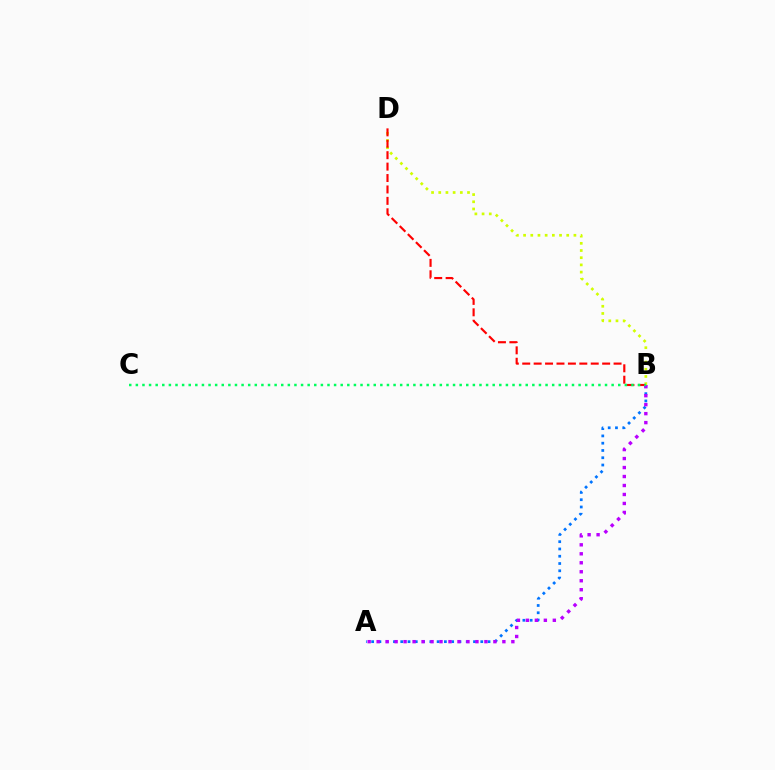{('B', 'D'): [{'color': '#d1ff00', 'line_style': 'dotted', 'thickness': 1.95}, {'color': '#ff0000', 'line_style': 'dashed', 'thickness': 1.55}], ('A', 'B'): [{'color': '#0074ff', 'line_style': 'dotted', 'thickness': 1.98}, {'color': '#b900ff', 'line_style': 'dotted', 'thickness': 2.44}], ('B', 'C'): [{'color': '#00ff5c', 'line_style': 'dotted', 'thickness': 1.8}]}